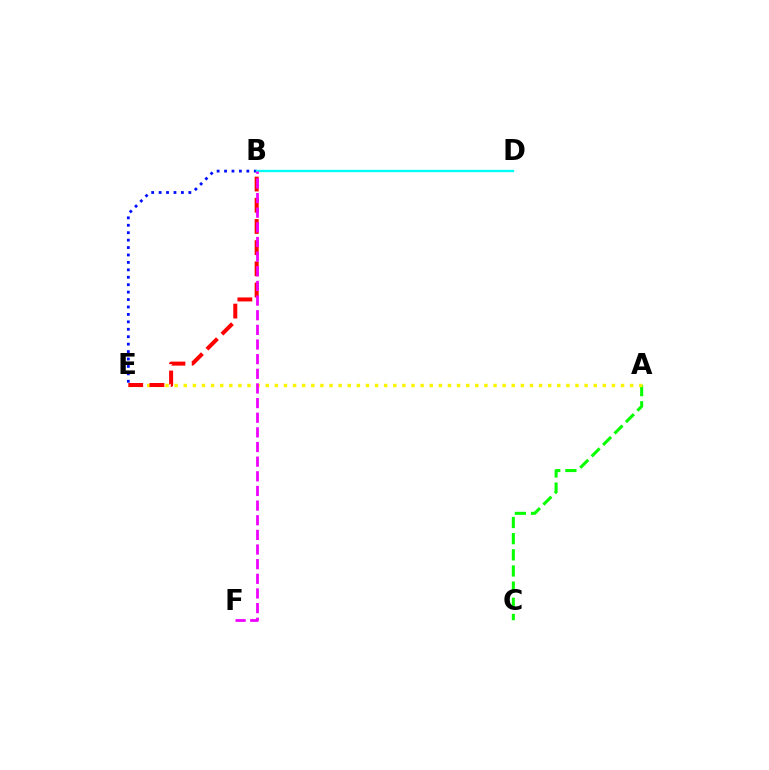{('A', 'C'): [{'color': '#08ff00', 'line_style': 'dashed', 'thickness': 2.2}], ('B', 'E'): [{'color': '#0010ff', 'line_style': 'dotted', 'thickness': 2.02}, {'color': '#ff0000', 'line_style': 'dashed', 'thickness': 2.88}], ('B', 'D'): [{'color': '#00fff6', 'line_style': 'solid', 'thickness': 1.68}], ('A', 'E'): [{'color': '#fcf500', 'line_style': 'dotted', 'thickness': 2.48}], ('B', 'F'): [{'color': '#ee00ff', 'line_style': 'dashed', 'thickness': 1.99}]}